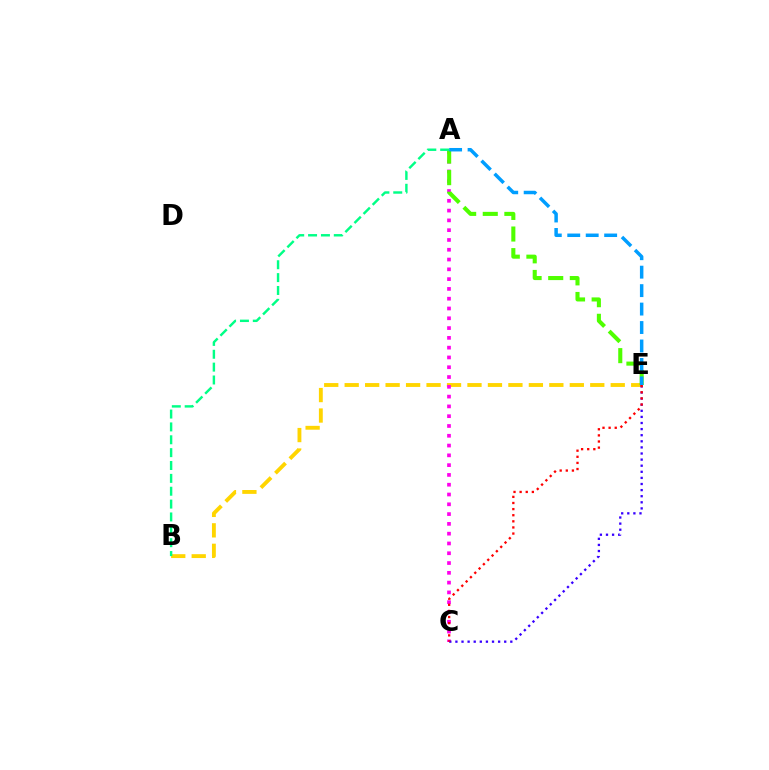{('B', 'E'): [{'color': '#ffd500', 'line_style': 'dashed', 'thickness': 2.78}], ('A', 'C'): [{'color': '#ff00ed', 'line_style': 'dotted', 'thickness': 2.66}], ('C', 'E'): [{'color': '#3700ff', 'line_style': 'dotted', 'thickness': 1.66}, {'color': '#ff0000', 'line_style': 'dotted', 'thickness': 1.66}], ('A', 'E'): [{'color': '#4fff00', 'line_style': 'dashed', 'thickness': 2.93}, {'color': '#009eff', 'line_style': 'dashed', 'thickness': 2.51}], ('A', 'B'): [{'color': '#00ff86', 'line_style': 'dashed', 'thickness': 1.75}]}